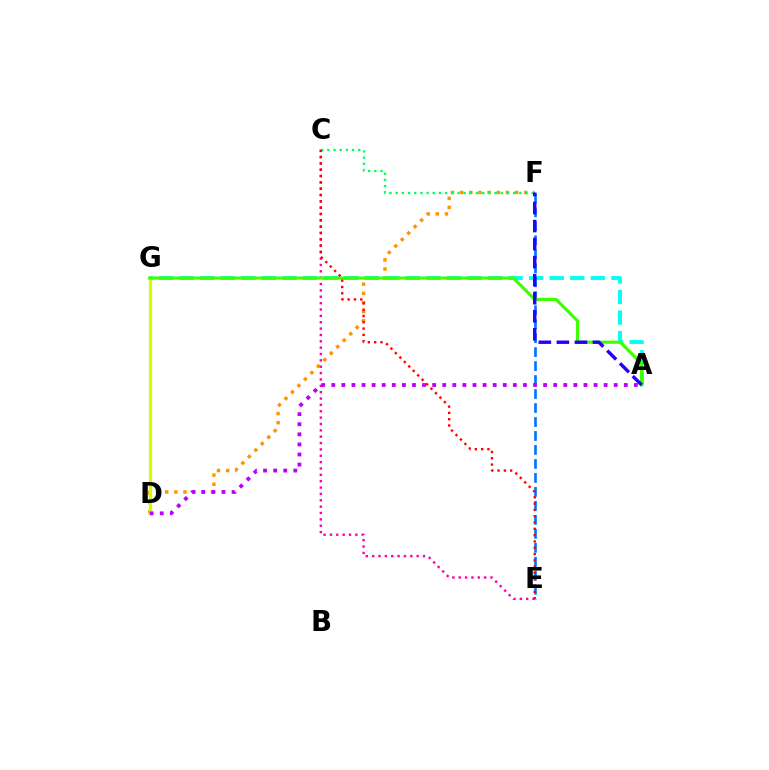{('D', 'F'): [{'color': '#ff9400', 'line_style': 'dotted', 'thickness': 2.49}], ('C', 'E'): [{'color': '#ff00ac', 'line_style': 'dotted', 'thickness': 1.73}, {'color': '#ff0000', 'line_style': 'dotted', 'thickness': 1.71}], ('A', 'G'): [{'color': '#00fff6', 'line_style': 'dashed', 'thickness': 2.79}, {'color': '#3dff00', 'line_style': 'solid', 'thickness': 2.24}], ('D', 'G'): [{'color': '#d1ff00', 'line_style': 'solid', 'thickness': 2.35}], ('E', 'F'): [{'color': '#0074ff', 'line_style': 'dashed', 'thickness': 1.9}], ('A', 'D'): [{'color': '#b900ff', 'line_style': 'dotted', 'thickness': 2.74}], ('C', 'F'): [{'color': '#00ff5c', 'line_style': 'dotted', 'thickness': 1.68}], ('A', 'F'): [{'color': '#2500ff', 'line_style': 'dashed', 'thickness': 2.45}]}